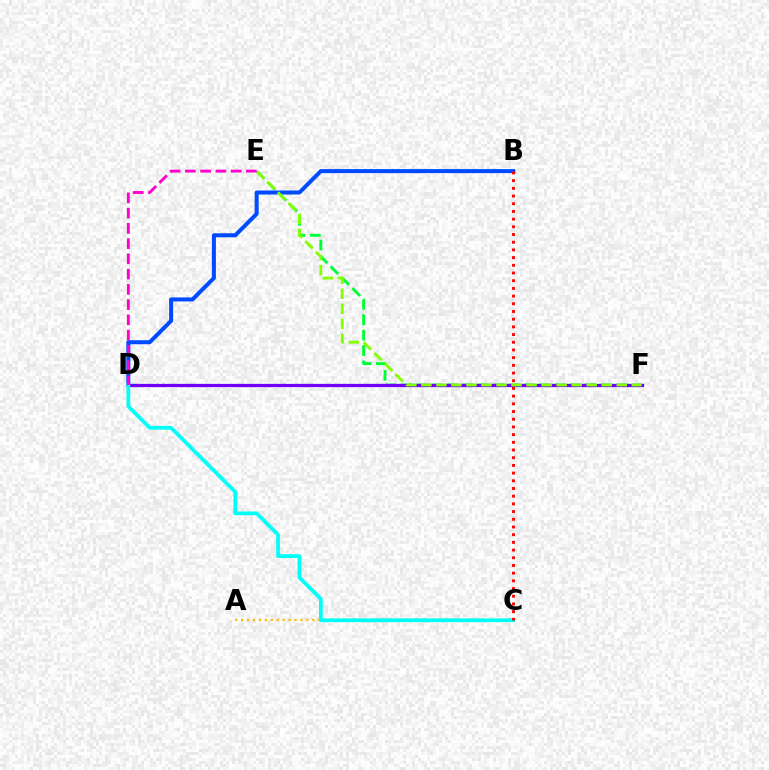{('E', 'F'): [{'color': '#00ff39', 'line_style': 'dashed', 'thickness': 2.09}, {'color': '#84ff00', 'line_style': 'dashed', 'thickness': 2.04}], ('B', 'D'): [{'color': '#004bff', 'line_style': 'solid', 'thickness': 2.89}], ('A', 'C'): [{'color': '#ffbd00', 'line_style': 'dotted', 'thickness': 1.61}], ('D', 'F'): [{'color': '#7200ff', 'line_style': 'solid', 'thickness': 2.35}], ('C', 'D'): [{'color': '#00fff6', 'line_style': 'solid', 'thickness': 2.7}], ('B', 'C'): [{'color': '#ff0000', 'line_style': 'dotted', 'thickness': 2.09}], ('D', 'E'): [{'color': '#ff00cf', 'line_style': 'dashed', 'thickness': 2.07}]}